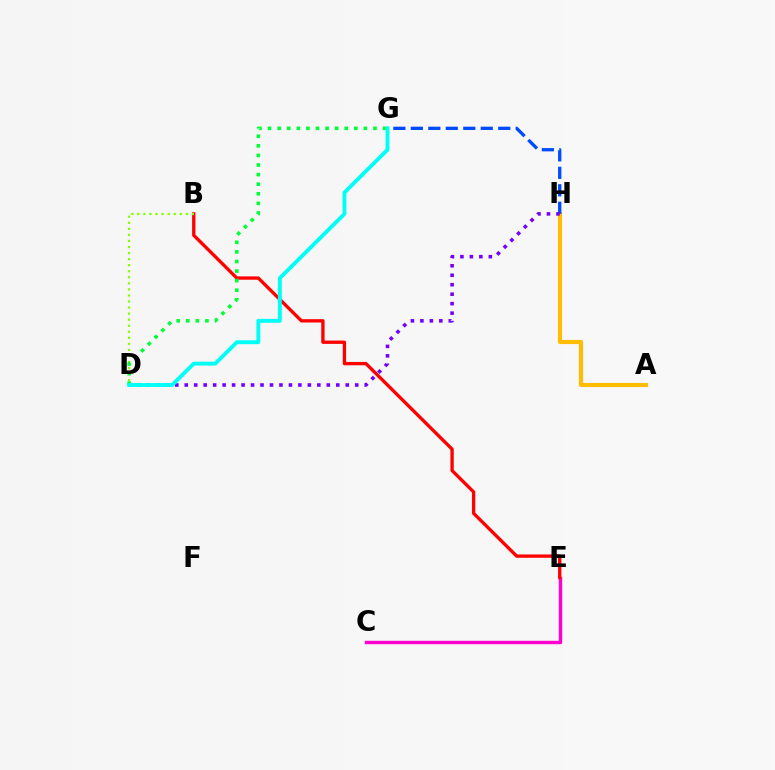{('A', 'H'): [{'color': '#ffbd00', 'line_style': 'solid', 'thickness': 2.98}], ('C', 'E'): [{'color': '#ff00cf', 'line_style': 'solid', 'thickness': 2.45}], ('B', 'E'): [{'color': '#ff0000', 'line_style': 'solid', 'thickness': 2.4}], ('B', 'D'): [{'color': '#84ff00', 'line_style': 'dotted', 'thickness': 1.64}], ('G', 'H'): [{'color': '#004bff', 'line_style': 'dashed', 'thickness': 2.37}], ('D', 'H'): [{'color': '#7200ff', 'line_style': 'dotted', 'thickness': 2.57}], ('D', 'G'): [{'color': '#00ff39', 'line_style': 'dotted', 'thickness': 2.6}, {'color': '#00fff6', 'line_style': 'solid', 'thickness': 2.79}]}